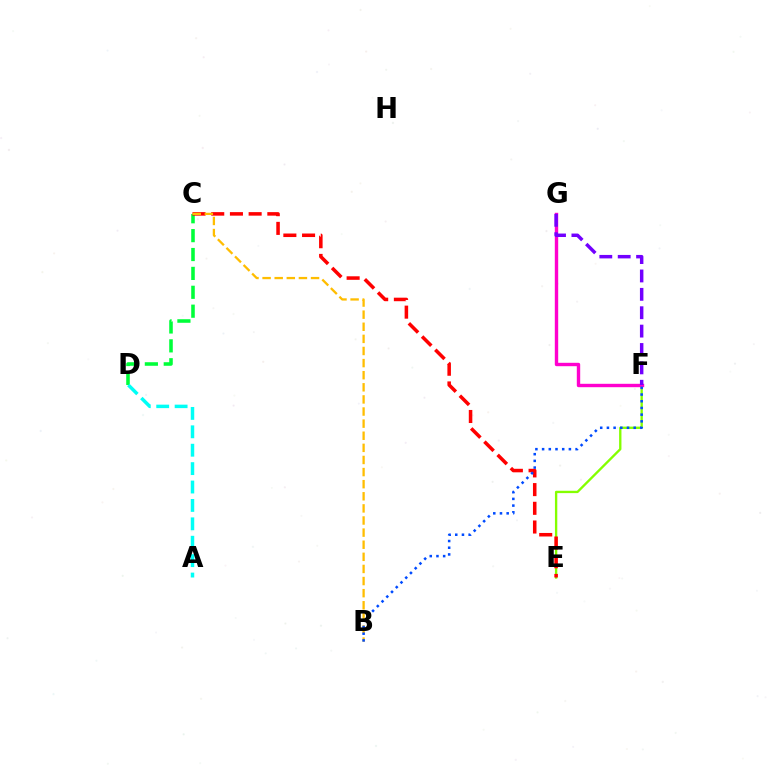{('C', 'D'): [{'color': '#00ff39', 'line_style': 'dashed', 'thickness': 2.57}], ('E', 'F'): [{'color': '#84ff00', 'line_style': 'solid', 'thickness': 1.69}], ('C', 'E'): [{'color': '#ff0000', 'line_style': 'dashed', 'thickness': 2.54}], ('F', 'G'): [{'color': '#ff00cf', 'line_style': 'solid', 'thickness': 2.44}, {'color': '#7200ff', 'line_style': 'dashed', 'thickness': 2.5}], ('B', 'C'): [{'color': '#ffbd00', 'line_style': 'dashed', 'thickness': 1.64}], ('A', 'D'): [{'color': '#00fff6', 'line_style': 'dashed', 'thickness': 2.5}], ('B', 'F'): [{'color': '#004bff', 'line_style': 'dotted', 'thickness': 1.82}]}